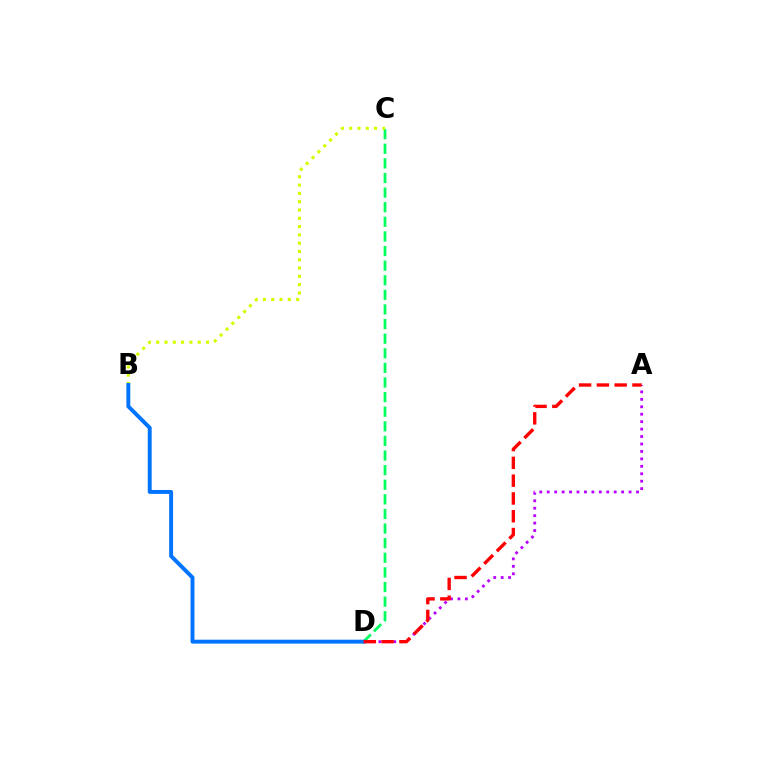{('A', 'D'): [{'color': '#b900ff', 'line_style': 'dotted', 'thickness': 2.02}, {'color': '#ff0000', 'line_style': 'dashed', 'thickness': 2.42}], ('C', 'D'): [{'color': '#00ff5c', 'line_style': 'dashed', 'thickness': 1.98}], ('B', 'C'): [{'color': '#d1ff00', 'line_style': 'dotted', 'thickness': 2.25}], ('B', 'D'): [{'color': '#0074ff', 'line_style': 'solid', 'thickness': 2.82}]}